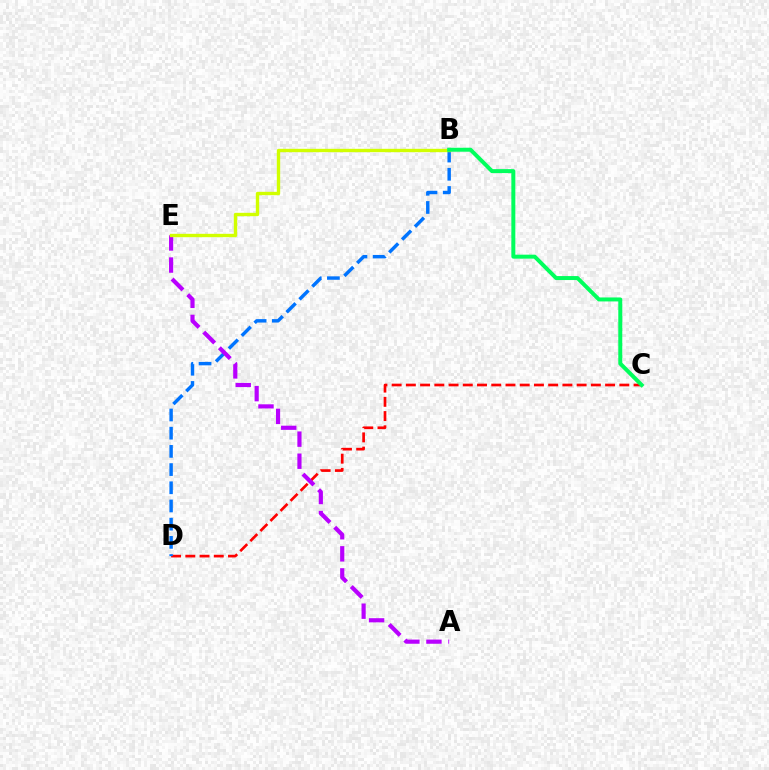{('C', 'D'): [{'color': '#ff0000', 'line_style': 'dashed', 'thickness': 1.93}], ('B', 'D'): [{'color': '#0074ff', 'line_style': 'dashed', 'thickness': 2.47}], ('A', 'E'): [{'color': '#b900ff', 'line_style': 'dashed', 'thickness': 3.0}], ('B', 'E'): [{'color': '#d1ff00', 'line_style': 'solid', 'thickness': 2.42}], ('B', 'C'): [{'color': '#00ff5c', 'line_style': 'solid', 'thickness': 2.87}]}